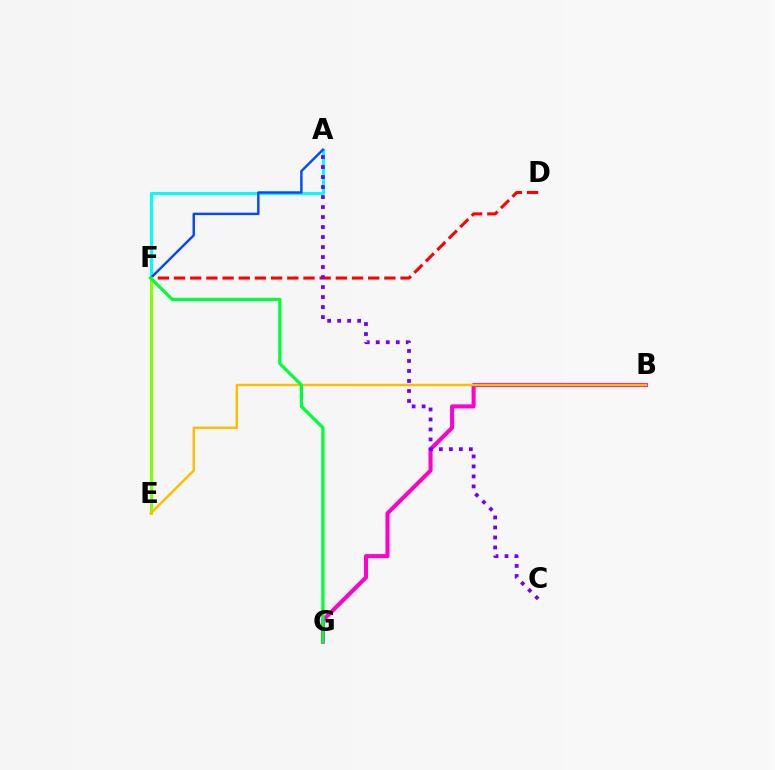{('B', 'G'): [{'color': '#ff00cf', 'line_style': 'solid', 'thickness': 2.92}], ('A', 'F'): [{'color': '#00fff6', 'line_style': 'solid', 'thickness': 2.2}, {'color': '#004bff', 'line_style': 'solid', 'thickness': 1.75}], ('D', 'F'): [{'color': '#ff0000', 'line_style': 'dashed', 'thickness': 2.2}], ('A', 'C'): [{'color': '#7200ff', 'line_style': 'dotted', 'thickness': 2.72}], ('E', 'F'): [{'color': '#84ff00', 'line_style': 'solid', 'thickness': 2.24}], ('B', 'E'): [{'color': '#ffbd00', 'line_style': 'solid', 'thickness': 1.75}], ('F', 'G'): [{'color': '#00ff39', 'line_style': 'solid', 'thickness': 2.34}]}